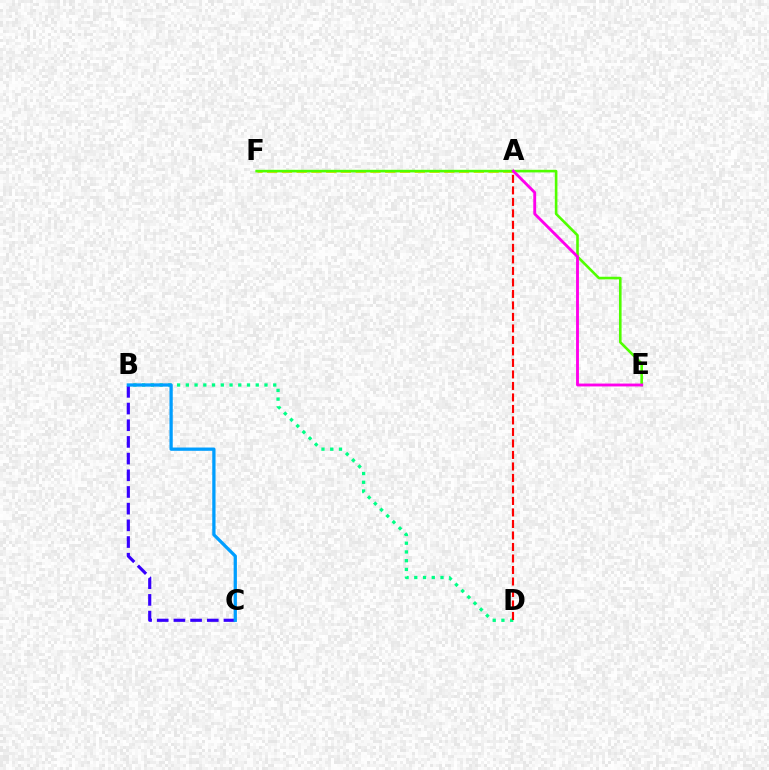{('A', 'F'): [{'color': '#ffd500', 'line_style': 'dashed', 'thickness': 2.01}], ('B', 'C'): [{'color': '#3700ff', 'line_style': 'dashed', 'thickness': 2.27}, {'color': '#009eff', 'line_style': 'solid', 'thickness': 2.36}], ('B', 'D'): [{'color': '#00ff86', 'line_style': 'dotted', 'thickness': 2.37}], ('A', 'D'): [{'color': '#ff0000', 'line_style': 'dashed', 'thickness': 1.56}], ('E', 'F'): [{'color': '#4fff00', 'line_style': 'solid', 'thickness': 1.88}], ('A', 'E'): [{'color': '#ff00ed', 'line_style': 'solid', 'thickness': 2.07}]}